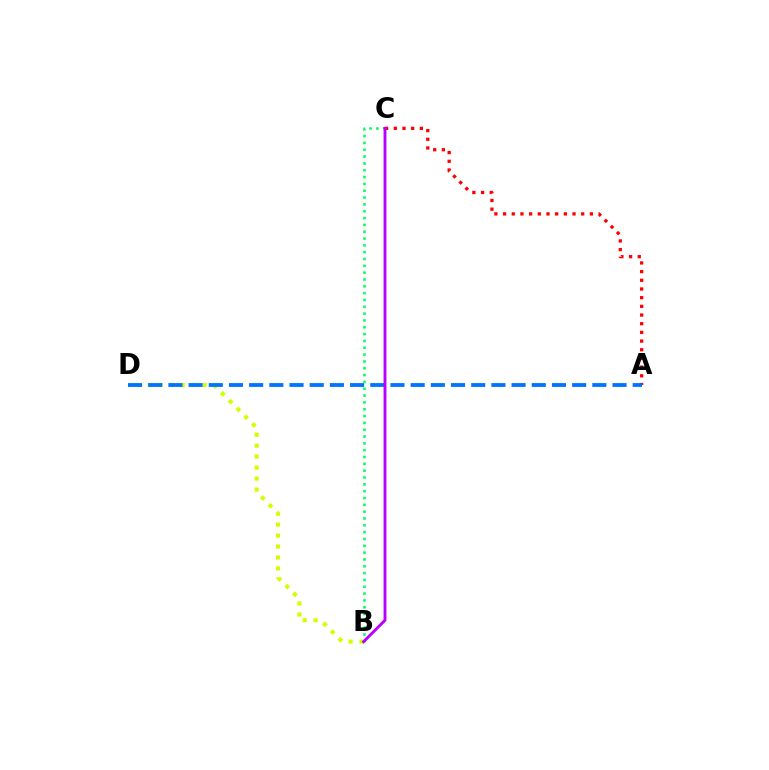{('B', 'C'): [{'color': '#00ff5c', 'line_style': 'dotted', 'thickness': 1.86}, {'color': '#b900ff', 'line_style': 'solid', 'thickness': 2.07}], ('B', 'D'): [{'color': '#d1ff00', 'line_style': 'dotted', 'thickness': 2.98}], ('A', 'C'): [{'color': '#ff0000', 'line_style': 'dotted', 'thickness': 2.36}], ('A', 'D'): [{'color': '#0074ff', 'line_style': 'dashed', 'thickness': 2.74}]}